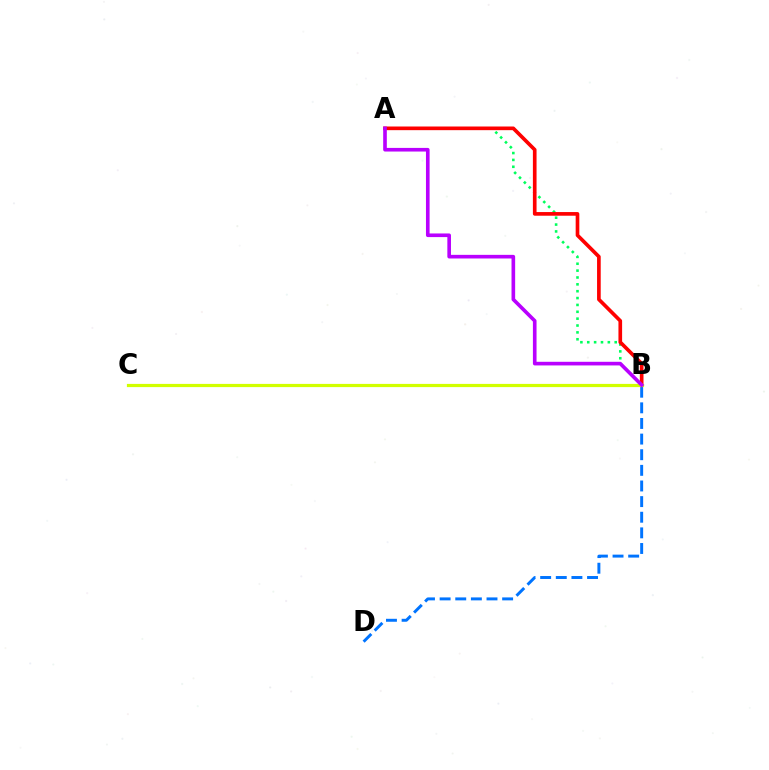{('B', 'D'): [{'color': '#0074ff', 'line_style': 'dashed', 'thickness': 2.12}], ('A', 'B'): [{'color': '#00ff5c', 'line_style': 'dotted', 'thickness': 1.86}, {'color': '#ff0000', 'line_style': 'solid', 'thickness': 2.64}, {'color': '#b900ff', 'line_style': 'solid', 'thickness': 2.62}], ('B', 'C'): [{'color': '#d1ff00', 'line_style': 'solid', 'thickness': 2.31}]}